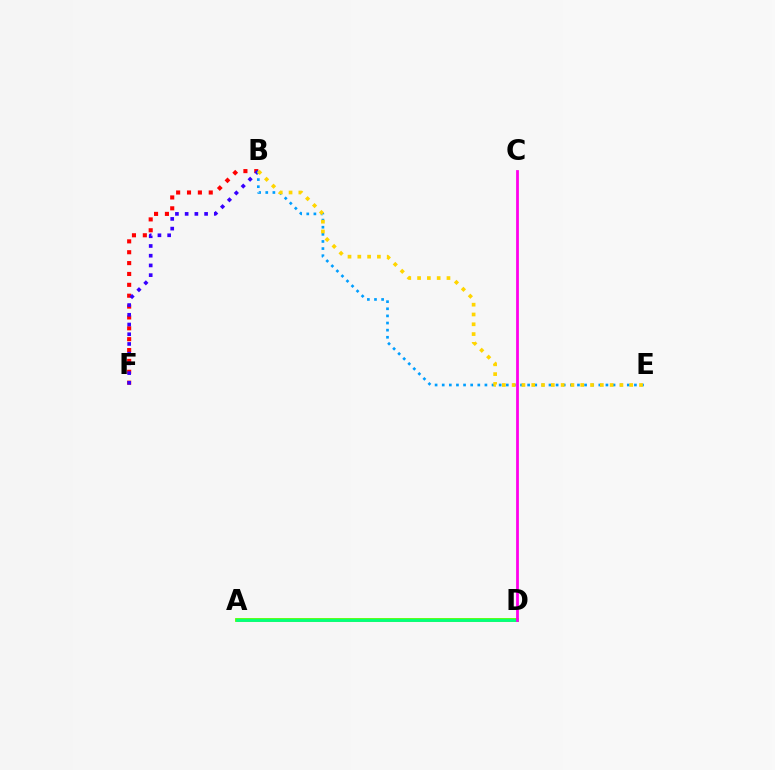{('B', 'F'): [{'color': '#ff0000', 'line_style': 'dotted', 'thickness': 2.95}, {'color': '#3700ff', 'line_style': 'dotted', 'thickness': 2.64}], ('A', 'D'): [{'color': '#4fff00', 'line_style': 'solid', 'thickness': 2.72}, {'color': '#00ff86', 'line_style': 'solid', 'thickness': 1.89}], ('C', 'D'): [{'color': '#ff00ed', 'line_style': 'solid', 'thickness': 2.0}], ('B', 'E'): [{'color': '#009eff', 'line_style': 'dotted', 'thickness': 1.93}, {'color': '#ffd500', 'line_style': 'dotted', 'thickness': 2.66}]}